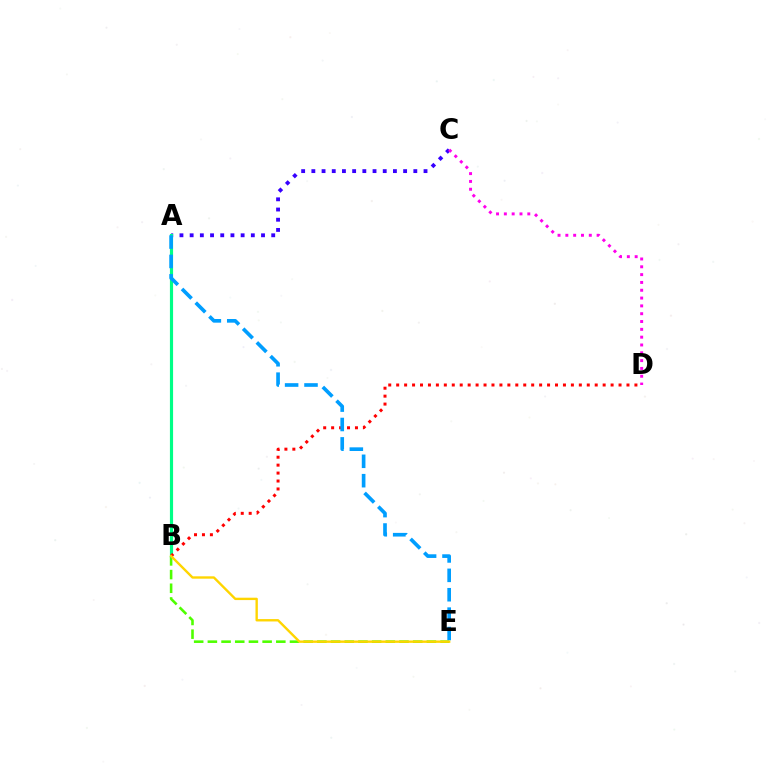{('A', 'C'): [{'color': '#3700ff', 'line_style': 'dotted', 'thickness': 2.77}], ('B', 'E'): [{'color': '#4fff00', 'line_style': 'dashed', 'thickness': 1.86}, {'color': '#ffd500', 'line_style': 'solid', 'thickness': 1.71}], ('A', 'B'): [{'color': '#00ff86', 'line_style': 'solid', 'thickness': 2.28}], ('B', 'D'): [{'color': '#ff0000', 'line_style': 'dotted', 'thickness': 2.16}], ('C', 'D'): [{'color': '#ff00ed', 'line_style': 'dotted', 'thickness': 2.12}], ('A', 'E'): [{'color': '#009eff', 'line_style': 'dashed', 'thickness': 2.63}]}